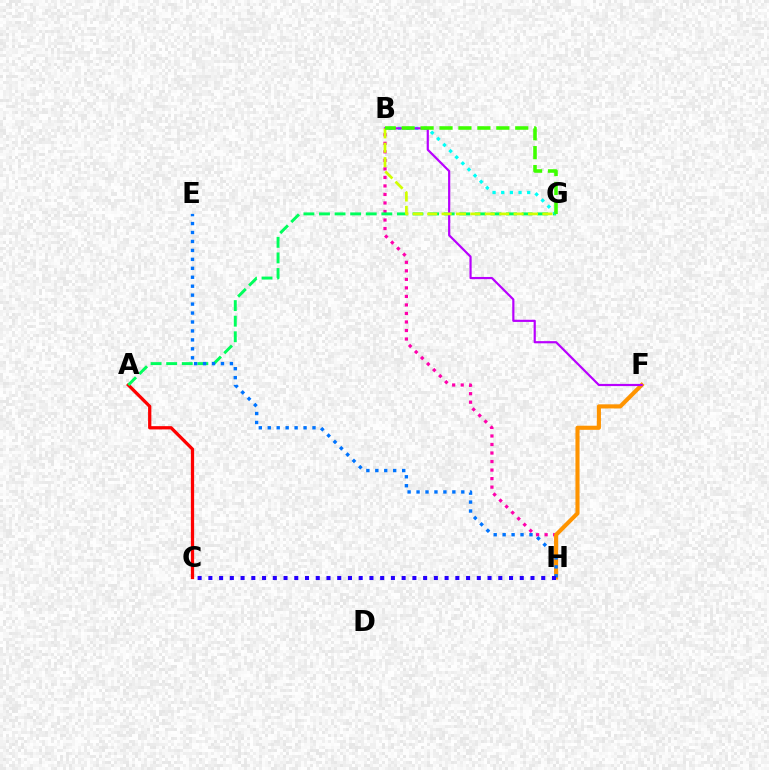{('A', 'C'): [{'color': '#ff0000', 'line_style': 'solid', 'thickness': 2.35}], ('B', 'H'): [{'color': '#ff00ac', 'line_style': 'dotted', 'thickness': 2.32}], ('A', 'G'): [{'color': '#00ff5c', 'line_style': 'dashed', 'thickness': 2.12}], ('F', 'H'): [{'color': '#ff9400', 'line_style': 'solid', 'thickness': 2.95}], ('B', 'G'): [{'color': '#00fff6', 'line_style': 'dotted', 'thickness': 2.35}, {'color': '#d1ff00', 'line_style': 'dashed', 'thickness': 1.96}, {'color': '#3dff00', 'line_style': 'dashed', 'thickness': 2.57}], ('E', 'H'): [{'color': '#0074ff', 'line_style': 'dotted', 'thickness': 2.43}], ('B', 'F'): [{'color': '#b900ff', 'line_style': 'solid', 'thickness': 1.57}], ('C', 'H'): [{'color': '#2500ff', 'line_style': 'dotted', 'thickness': 2.92}]}